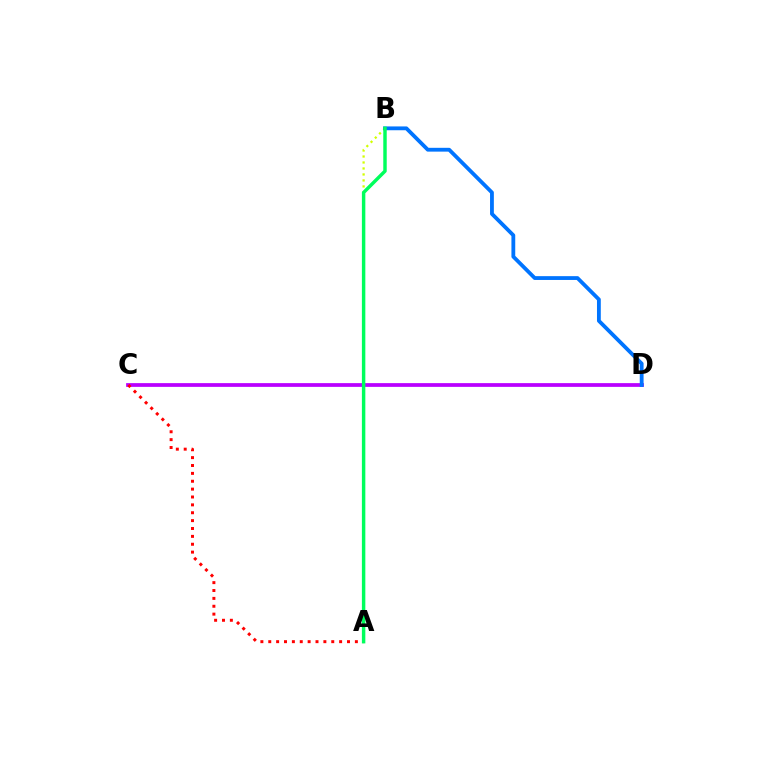{('C', 'D'): [{'color': '#b900ff', 'line_style': 'solid', 'thickness': 2.7}], ('A', 'B'): [{'color': '#d1ff00', 'line_style': 'dotted', 'thickness': 1.63}, {'color': '#00ff5c', 'line_style': 'solid', 'thickness': 2.48}], ('B', 'D'): [{'color': '#0074ff', 'line_style': 'solid', 'thickness': 2.75}], ('A', 'C'): [{'color': '#ff0000', 'line_style': 'dotted', 'thickness': 2.14}]}